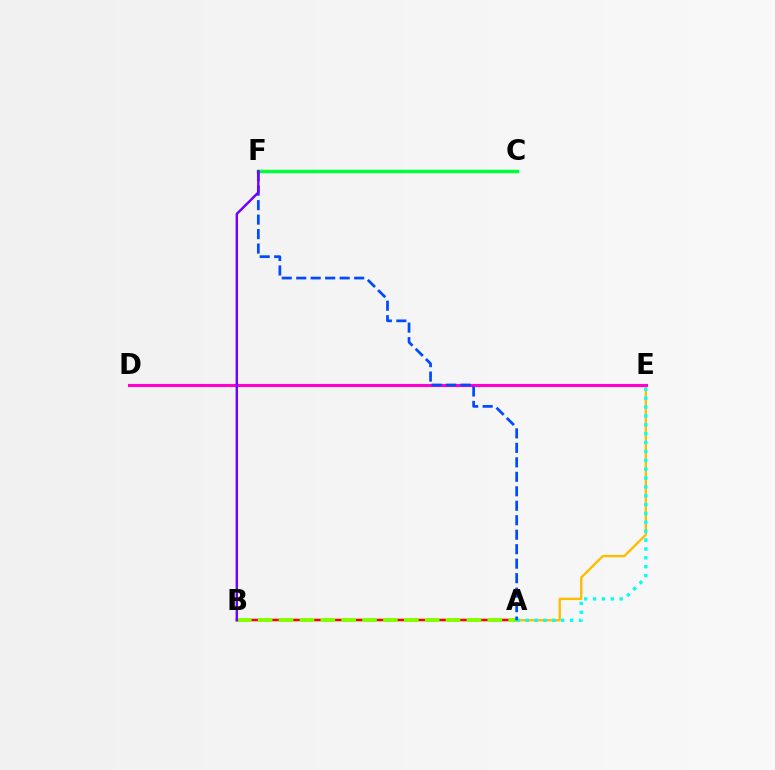{('A', 'E'): [{'color': '#ffbd00', 'line_style': 'solid', 'thickness': 1.7}, {'color': '#00fff6', 'line_style': 'dotted', 'thickness': 2.41}], ('A', 'B'): [{'color': '#ff0000', 'line_style': 'solid', 'thickness': 1.8}, {'color': '#84ff00', 'line_style': 'dashed', 'thickness': 2.84}], ('C', 'F'): [{'color': '#00ff39', 'line_style': 'solid', 'thickness': 2.52}], ('D', 'E'): [{'color': '#ff00cf', 'line_style': 'solid', 'thickness': 2.24}], ('A', 'F'): [{'color': '#004bff', 'line_style': 'dashed', 'thickness': 1.97}], ('B', 'F'): [{'color': '#7200ff', 'line_style': 'solid', 'thickness': 1.75}]}